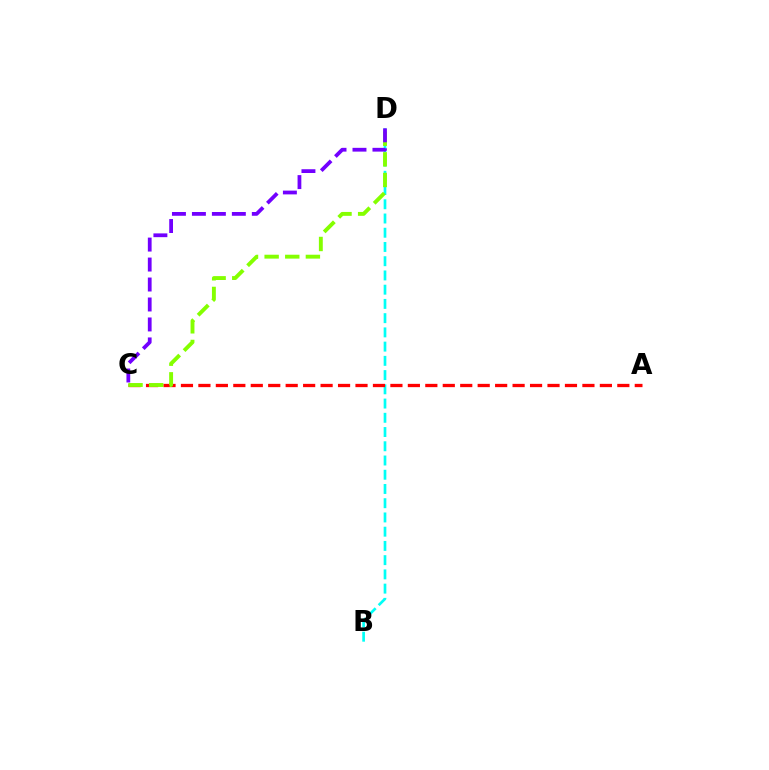{('B', 'D'): [{'color': '#00fff6', 'line_style': 'dashed', 'thickness': 1.93}], ('A', 'C'): [{'color': '#ff0000', 'line_style': 'dashed', 'thickness': 2.37}], ('C', 'D'): [{'color': '#84ff00', 'line_style': 'dashed', 'thickness': 2.8}, {'color': '#7200ff', 'line_style': 'dashed', 'thickness': 2.71}]}